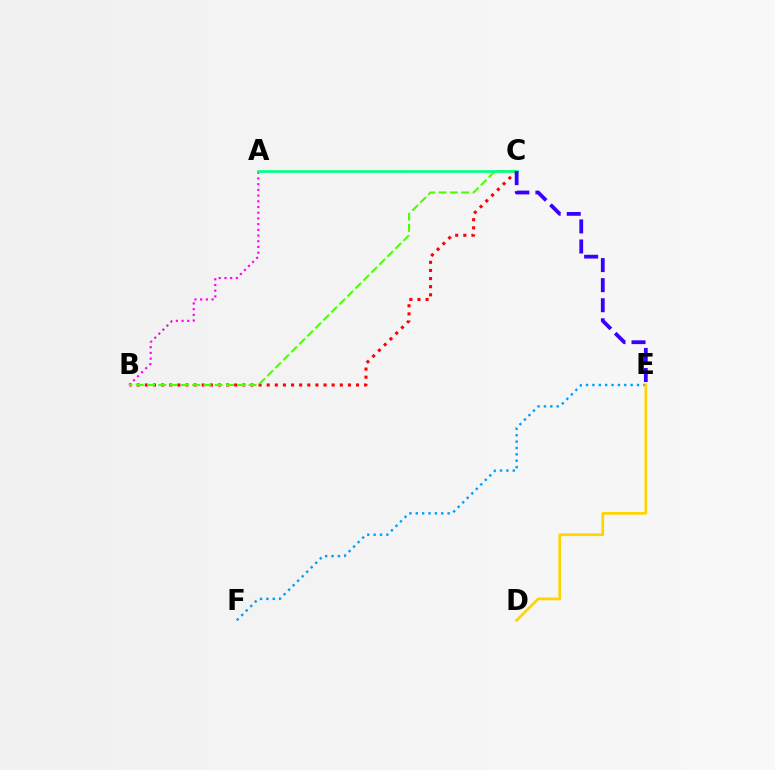{('E', 'F'): [{'color': '#009eff', 'line_style': 'dotted', 'thickness': 1.73}], ('B', 'C'): [{'color': '#ff0000', 'line_style': 'dotted', 'thickness': 2.21}, {'color': '#4fff00', 'line_style': 'dashed', 'thickness': 1.53}], ('A', 'B'): [{'color': '#ff00ed', 'line_style': 'dotted', 'thickness': 1.55}], ('D', 'E'): [{'color': '#ffd500', 'line_style': 'solid', 'thickness': 1.98}], ('A', 'C'): [{'color': '#00ff86', 'line_style': 'solid', 'thickness': 1.91}], ('C', 'E'): [{'color': '#3700ff', 'line_style': 'dashed', 'thickness': 2.73}]}